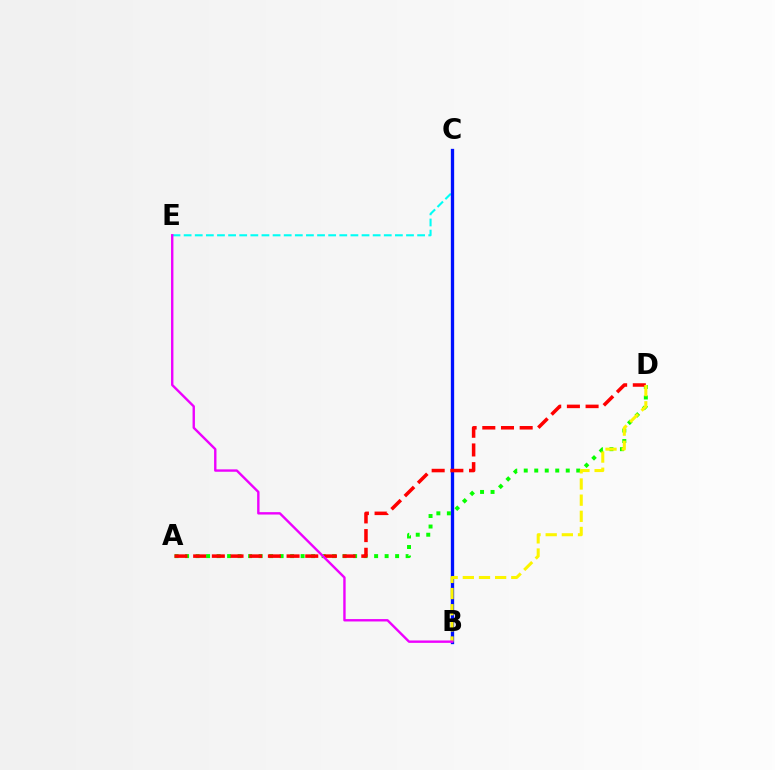{('C', 'E'): [{'color': '#00fff6', 'line_style': 'dashed', 'thickness': 1.51}], ('B', 'C'): [{'color': '#0010ff', 'line_style': 'solid', 'thickness': 2.39}], ('A', 'D'): [{'color': '#08ff00', 'line_style': 'dotted', 'thickness': 2.85}, {'color': '#ff0000', 'line_style': 'dashed', 'thickness': 2.54}], ('B', 'D'): [{'color': '#fcf500', 'line_style': 'dashed', 'thickness': 2.19}], ('B', 'E'): [{'color': '#ee00ff', 'line_style': 'solid', 'thickness': 1.72}]}